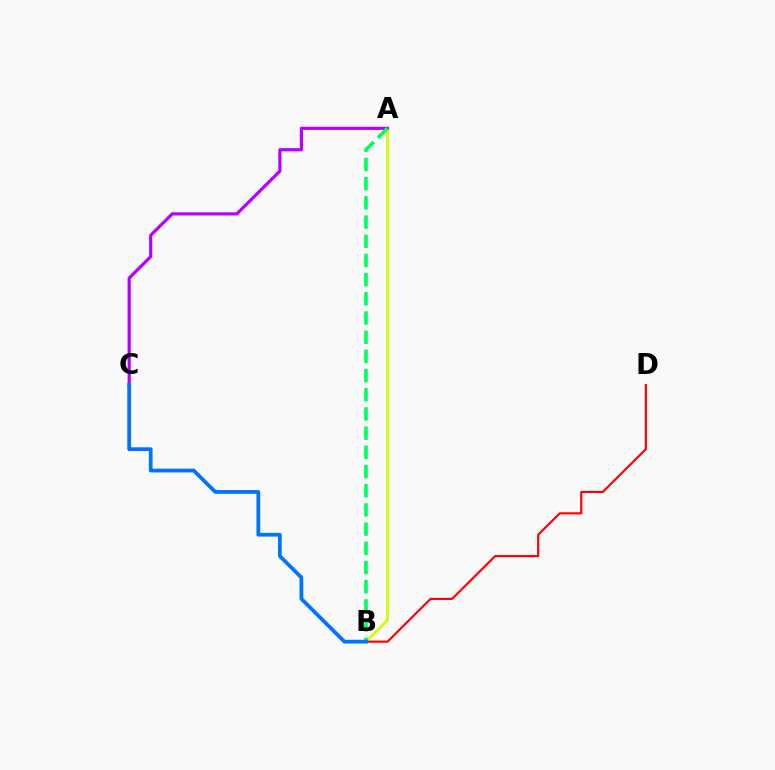{('A', 'B'): [{'color': '#d1ff00', 'line_style': 'solid', 'thickness': 1.98}, {'color': '#00ff5c', 'line_style': 'dashed', 'thickness': 2.61}], ('A', 'C'): [{'color': '#b900ff', 'line_style': 'solid', 'thickness': 2.29}], ('B', 'D'): [{'color': '#ff0000', 'line_style': 'solid', 'thickness': 1.55}], ('B', 'C'): [{'color': '#0074ff', 'line_style': 'solid', 'thickness': 2.7}]}